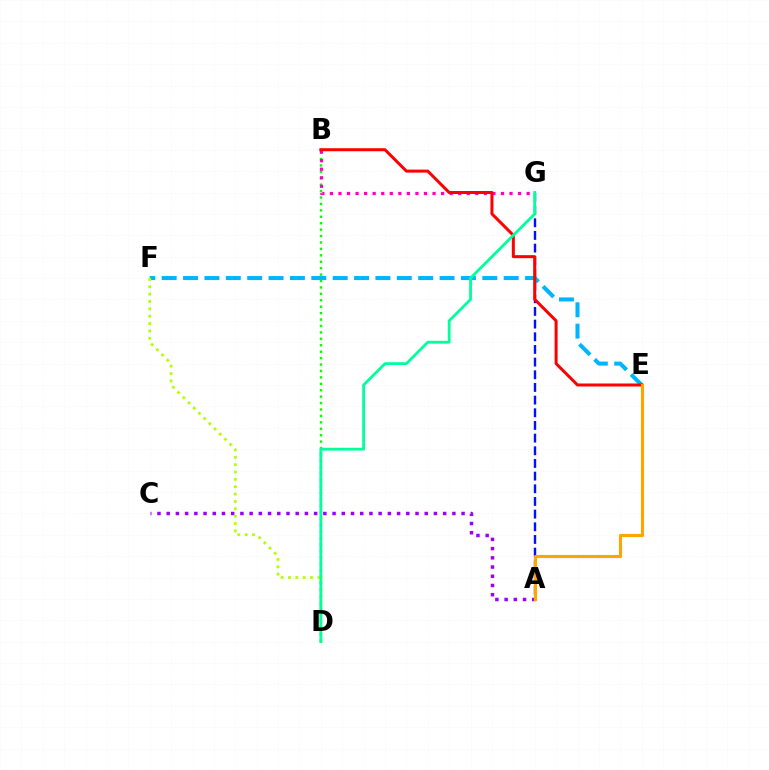{('E', 'F'): [{'color': '#00b5ff', 'line_style': 'dashed', 'thickness': 2.9}], ('A', 'G'): [{'color': '#0010ff', 'line_style': 'dashed', 'thickness': 1.72}], ('B', 'D'): [{'color': '#08ff00', 'line_style': 'dotted', 'thickness': 1.75}], ('B', 'G'): [{'color': '#ff00bd', 'line_style': 'dotted', 'thickness': 2.32}], ('A', 'C'): [{'color': '#9b00ff', 'line_style': 'dotted', 'thickness': 2.5}], ('B', 'E'): [{'color': '#ff0000', 'line_style': 'solid', 'thickness': 2.17}], ('D', 'F'): [{'color': '#b3ff00', 'line_style': 'dotted', 'thickness': 2.0}], ('A', 'E'): [{'color': '#ffa500', 'line_style': 'solid', 'thickness': 2.24}], ('D', 'G'): [{'color': '#00ff9d', 'line_style': 'solid', 'thickness': 2.02}]}